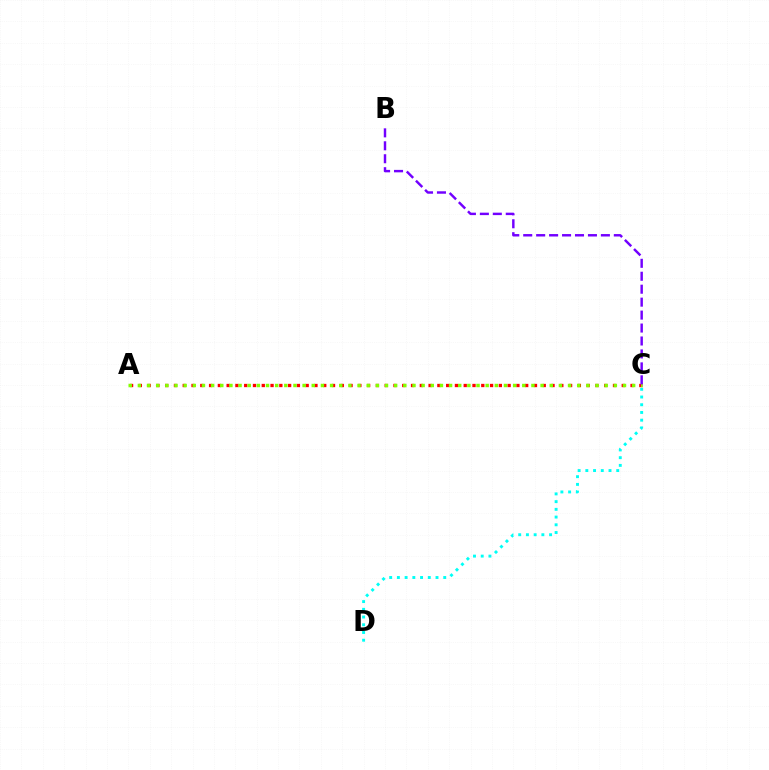{('A', 'C'): [{'color': '#ff0000', 'line_style': 'dotted', 'thickness': 2.39}, {'color': '#84ff00', 'line_style': 'dotted', 'thickness': 2.49}], ('C', 'D'): [{'color': '#00fff6', 'line_style': 'dotted', 'thickness': 2.1}], ('B', 'C'): [{'color': '#7200ff', 'line_style': 'dashed', 'thickness': 1.76}]}